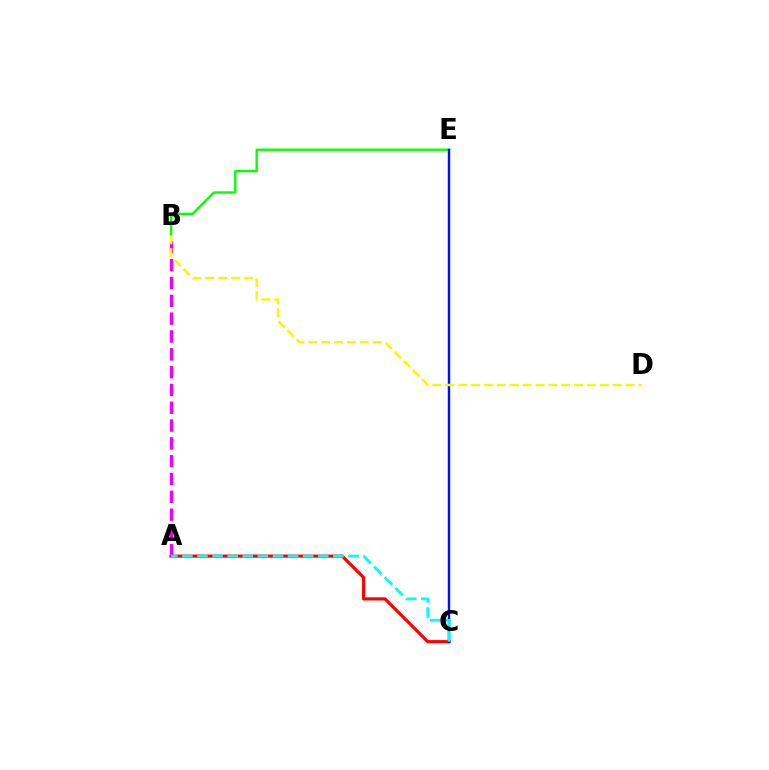{('A', 'C'): [{'color': '#ff0000', 'line_style': 'solid', 'thickness': 2.27}, {'color': '#00fff6', 'line_style': 'dashed', 'thickness': 2.05}], ('B', 'E'): [{'color': '#08ff00', 'line_style': 'solid', 'thickness': 1.7}], ('A', 'B'): [{'color': '#ee00ff', 'line_style': 'dashed', 'thickness': 2.42}], ('C', 'E'): [{'color': '#0010ff', 'line_style': 'solid', 'thickness': 1.75}], ('B', 'D'): [{'color': '#fcf500', 'line_style': 'dashed', 'thickness': 1.75}]}